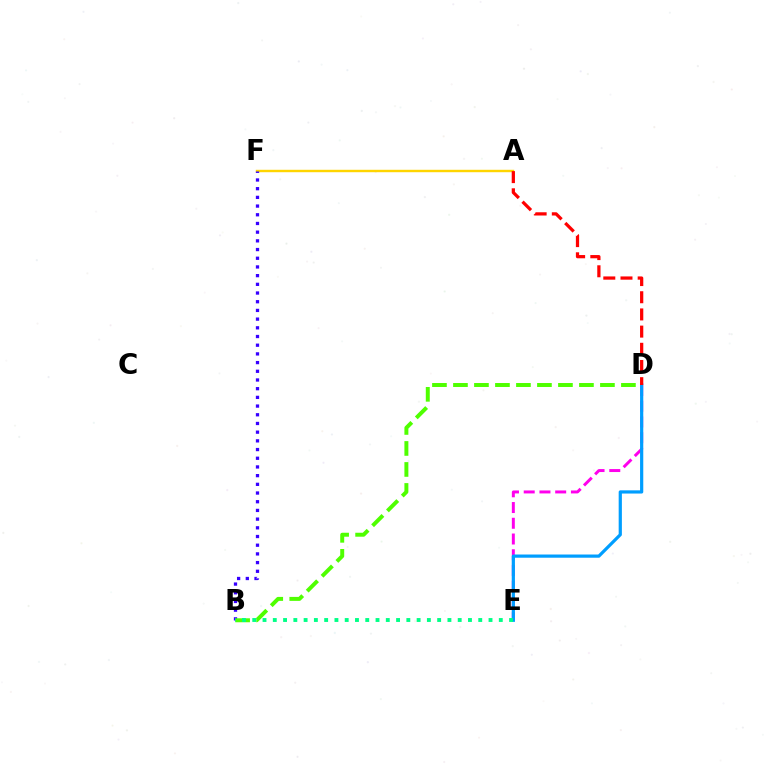{('D', 'E'): [{'color': '#ff00ed', 'line_style': 'dashed', 'thickness': 2.14}, {'color': '#009eff', 'line_style': 'solid', 'thickness': 2.31}], ('A', 'F'): [{'color': '#ffd500', 'line_style': 'solid', 'thickness': 1.74}], ('A', 'D'): [{'color': '#ff0000', 'line_style': 'dashed', 'thickness': 2.33}], ('B', 'F'): [{'color': '#3700ff', 'line_style': 'dotted', 'thickness': 2.36}], ('B', 'D'): [{'color': '#4fff00', 'line_style': 'dashed', 'thickness': 2.85}], ('B', 'E'): [{'color': '#00ff86', 'line_style': 'dotted', 'thickness': 2.79}]}